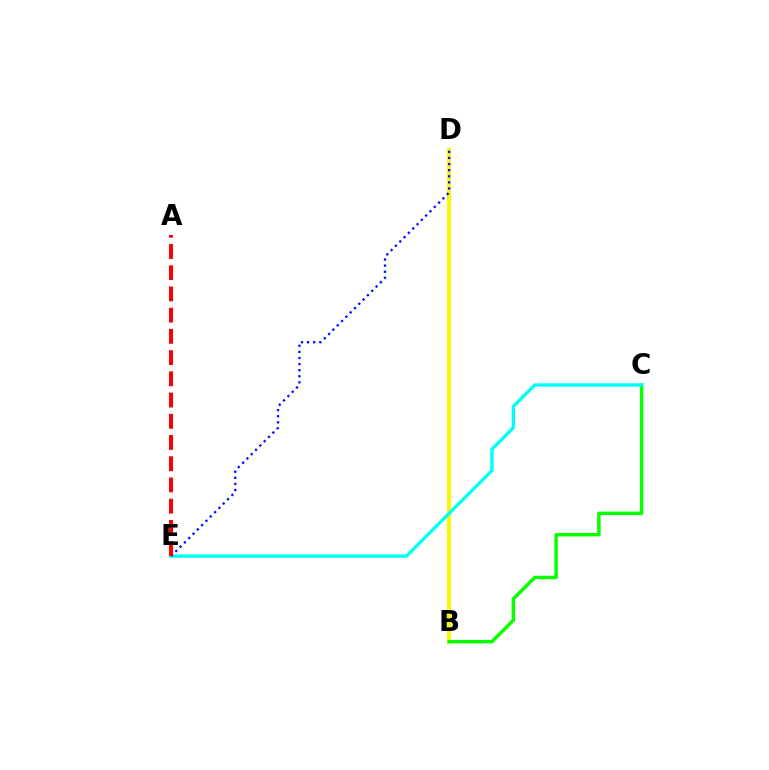{('B', 'D'): [{'color': '#ee00ff', 'line_style': 'dashed', 'thickness': 1.61}, {'color': '#fcf500', 'line_style': 'solid', 'thickness': 2.87}], ('B', 'C'): [{'color': '#08ff00', 'line_style': 'solid', 'thickness': 2.5}], ('C', 'E'): [{'color': '#00fff6', 'line_style': 'solid', 'thickness': 2.41}], ('D', 'E'): [{'color': '#0010ff', 'line_style': 'dotted', 'thickness': 1.66}], ('A', 'E'): [{'color': '#ff0000', 'line_style': 'dashed', 'thickness': 2.88}]}